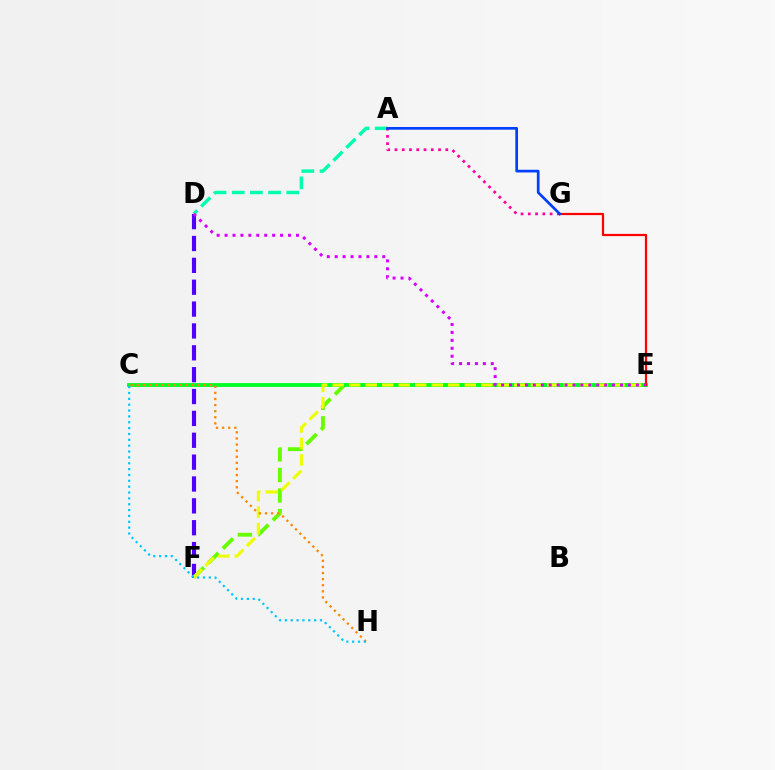{('D', 'F'): [{'color': '#4f00ff', 'line_style': 'dashed', 'thickness': 2.97}], ('E', 'F'): [{'color': '#66ff00', 'line_style': 'dashed', 'thickness': 2.79}, {'color': '#eeff00', 'line_style': 'dashed', 'thickness': 2.24}], ('A', 'D'): [{'color': '#00ffaf', 'line_style': 'dashed', 'thickness': 2.47}], ('C', 'E'): [{'color': '#00ff27', 'line_style': 'solid', 'thickness': 2.78}], ('A', 'G'): [{'color': '#ff00a0', 'line_style': 'dotted', 'thickness': 1.97}, {'color': '#003fff', 'line_style': 'solid', 'thickness': 1.94}], ('C', 'H'): [{'color': '#ff8800', 'line_style': 'dotted', 'thickness': 1.66}, {'color': '#00c7ff', 'line_style': 'dotted', 'thickness': 1.59}], ('E', 'G'): [{'color': '#ff0000', 'line_style': 'solid', 'thickness': 1.6}], ('D', 'E'): [{'color': '#d600ff', 'line_style': 'dotted', 'thickness': 2.15}]}